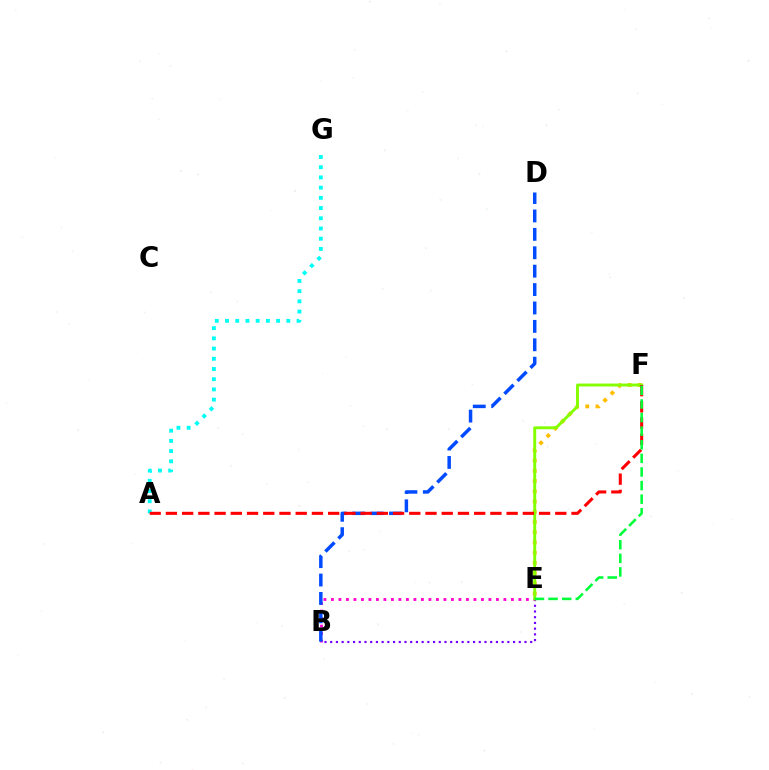{('B', 'E'): [{'color': '#7200ff', 'line_style': 'dotted', 'thickness': 1.55}, {'color': '#ff00cf', 'line_style': 'dotted', 'thickness': 2.04}], ('E', 'F'): [{'color': '#ffbd00', 'line_style': 'dotted', 'thickness': 2.78}, {'color': '#84ff00', 'line_style': 'solid', 'thickness': 2.11}, {'color': '#00ff39', 'line_style': 'dashed', 'thickness': 1.85}], ('A', 'G'): [{'color': '#00fff6', 'line_style': 'dotted', 'thickness': 2.78}], ('B', 'D'): [{'color': '#004bff', 'line_style': 'dashed', 'thickness': 2.5}], ('A', 'F'): [{'color': '#ff0000', 'line_style': 'dashed', 'thickness': 2.2}]}